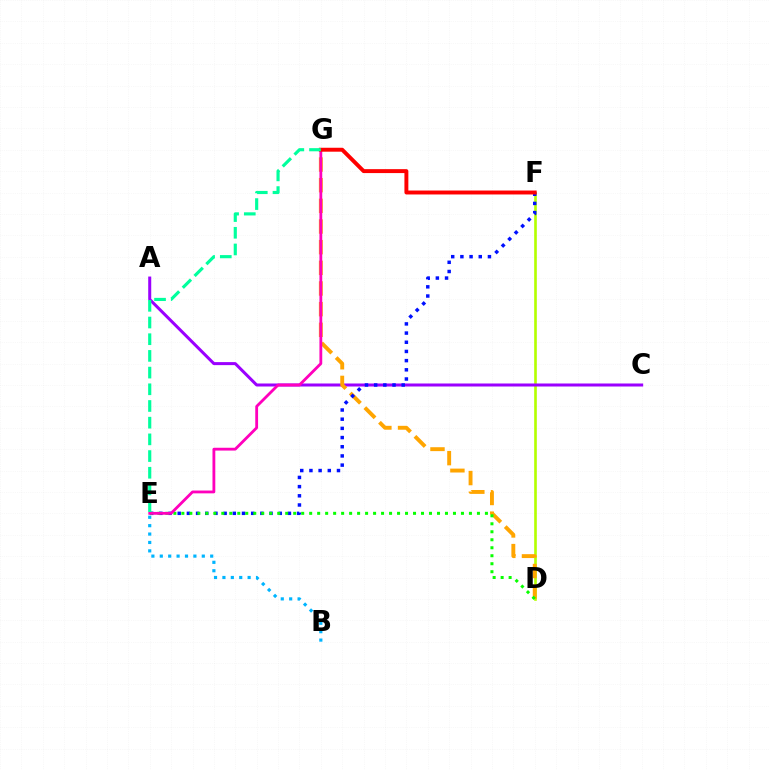{('D', 'F'): [{'color': '#b3ff00', 'line_style': 'solid', 'thickness': 1.9}], ('A', 'C'): [{'color': '#9b00ff', 'line_style': 'solid', 'thickness': 2.17}], ('D', 'G'): [{'color': '#ffa500', 'line_style': 'dashed', 'thickness': 2.81}], ('B', 'E'): [{'color': '#00b5ff', 'line_style': 'dotted', 'thickness': 2.28}], ('E', 'F'): [{'color': '#0010ff', 'line_style': 'dotted', 'thickness': 2.5}], ('D', 'E'): [{'color': '#08ff00', 'line_style': 'dotted', 'thickness': 2.17}], ('E', 'G'): [{'color': '#ff00bd', 'line_style': 'solid', 'thickness': 2.03}, {'color': '#00ff9d', 'line_style': 'dashed', 'thickness': 2.27}], ('F', 'G'): [{'color': '#ff0000', 'line_style': 'solid', 'thickness': 2.83}]}